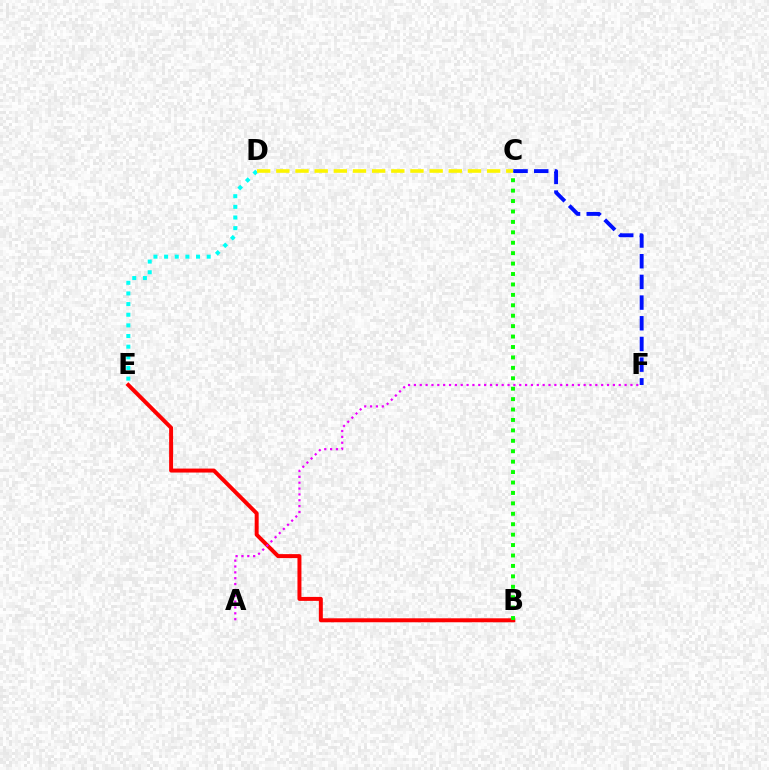{('B', 'E'): [{'color': '#ff0000', 'line_style': 'solid', 'thickness': 2.86}], ('B', 'C'): [{'color': '#08ff00', 'line_style': 'dotted', 'thickness': 2.83}], ('A', 'F'): [{'color': '#ee00ff', 'line_style': 'dotted', 'thickness': 1.59}], ('D', 'E'): [{'color': '#00fff6', 'line_style': 'dotted', 'thickness': 2.89}], ('C', 'F'): [{'color': '#0010ff', 'line_style': 'dashed', 'thickness': 2.81}], ('C', 'D'): [{'color': '#fcf500', 'line_style': 'dashed', 'thickness': 2.6}]}